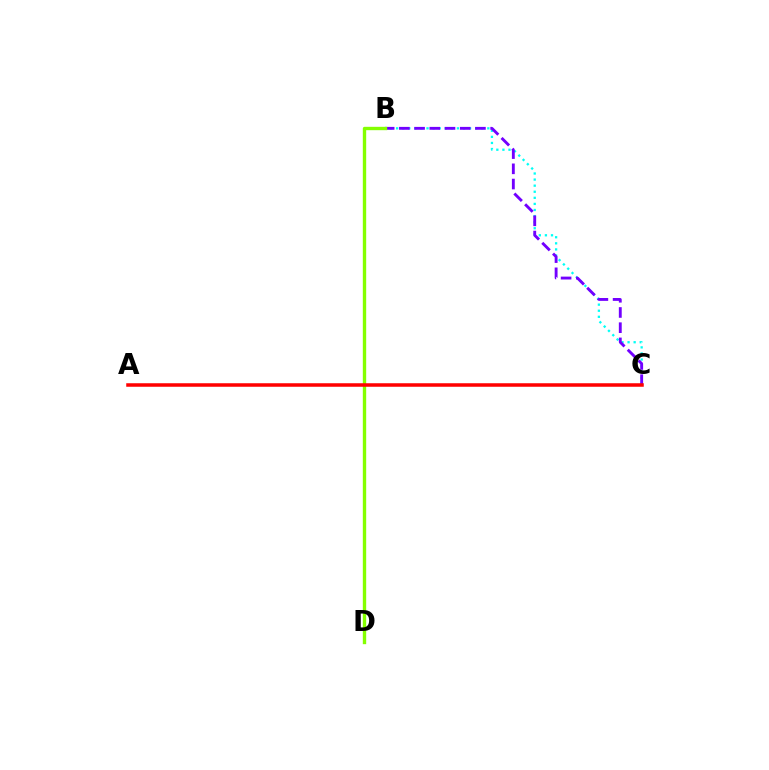{('B', 'C'): [{'color': '#00fff6', 'line_style': 'dotted', 'thickness': 1.65}, {'color': '#7200ff', 'line_style': 'dashed', 'thickness': 2.07}], ('B', 'D'): [{'color': '#84ff00', 'line_style': 'solid', 'thickness': 2.42}], ('A', 'C'): [{'color': '#ff0000', 'line_style': 'solid', 'thickness': 2.53}]}